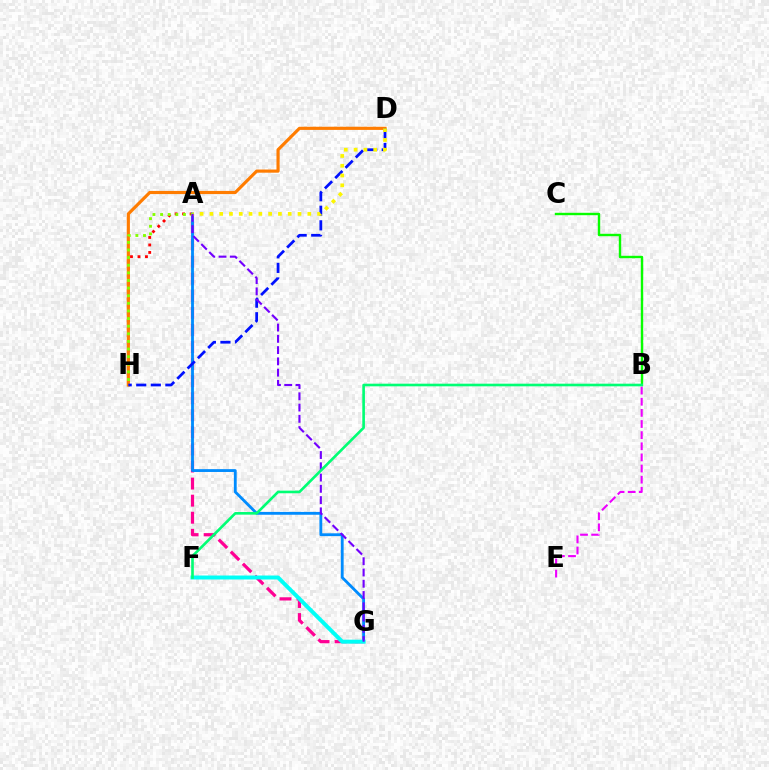{('A', 'H'): [{'color': '#ff0000', 'line_style': 'dotted', 'thickness': 2.03}, {'color': '#84ff00', 'line_style': 'dotted', 'thickness': 2.07}], ('D', 'H'): [{'color': '#ff7c00', 'line_style': 'solid', 'thickness': 2.27}, {'color': '#0010ff', 'line_style': 'dashed', 'thickness': 1.98}], ('A', 'G'): [{'color': '#ff0094', 'line_style': 'dashed', 'thickness': 2.32}, {'color': '#008cff', 'line_style': 'solid', 'thickness': 2.04}, {'color': '#7200ff', 'line_style': 'dashed', 'thickness': 1.53}], ('B', 'C'): [{'color': '#08ff00', 'line_style': 'solid', 'thickness': 1.73}], ('F', 'G'): [{'color': '#00fff6', 'line_style': 'solid', 'thickness': 2.85}], ('A', 'D'): [{'color': '#fcf500', 'line_style': 'dotted', 'thickness': 2.66}], ('B', 'F'): [{'color': '#00ff74', 'line_style': 'solid', 'thickness': 1.89}], ('B', 'E'): [{'color': '#ee00ff', 'line_style': 'dashed', 'thickness': 1.51}]}